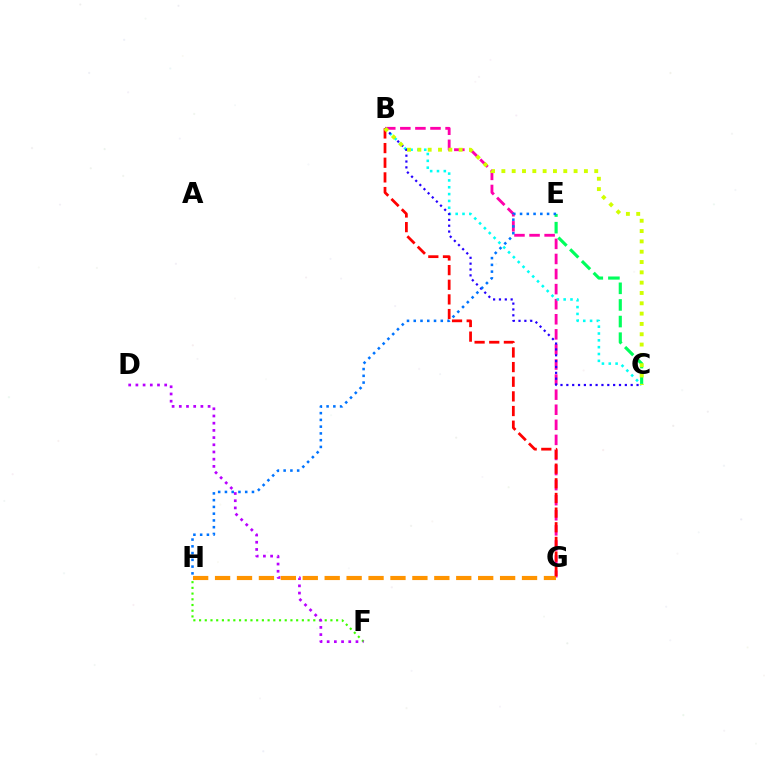{('C', 'E'): [{'color': '#00ff5c', 'line_style': 'dashed', 'thickness': 2.26}], ('F', 'H'): [{'color': '#3dff00', 'line_style': 'dotted', 'thickness': 1.55}], ('B', 'G'): [{'color': '#ff00ac', 'line_style': 'dashed', 'thickness': 2.05}, {'color': '#ff0000', 'line_style': 'dashed', 'thickness': 1.99}], ('B', 'C'): [{'color': '#00fff6', 'line_style': 'dotted', 'thickness': 1.86}, {'color': '#2500ff', 'line_style': 'dotted', 'thickness': 1.59}, {'color': '#d1ff00', 'line_style': 'dotted', 'thickness': 2.8}], ('D', 'F'): [{'color': '#b900ff', 'line_style': 'dotted', 'thickness': 1.96}], ('G', 'H'): [{'color': '#ff9400', 'line_style': 'dashed', 'thickness': 2.98}], ('E', 'H'): [{'color': '#0074ff', 'line_style': 'dotted', 'thickness': 1.84}]}